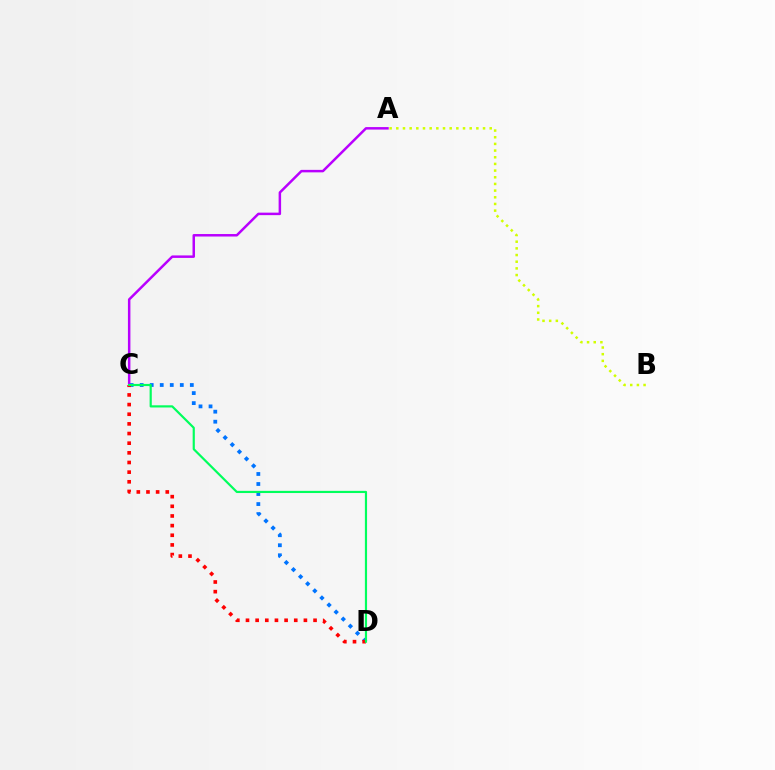{('A', 'B'): [{'color': '#d1ff00', 'line_style': 'dotted', 'thickness': 1.81}], ('C', 'D'): [{'color': '#0074ff', 'line_style': 'dotted', 'thickness': 2.72}, {'color': '#ff0000', 'line_style': 'dotted', 'thickness': 2.62}, {'color': '#00ff5c', 'line_style': 'solid', 'thickness': 1.57}], ('A', 'C'): [{'color': '#b900ff', 'line_style': 'solid', 'thickness': 1.79}]}